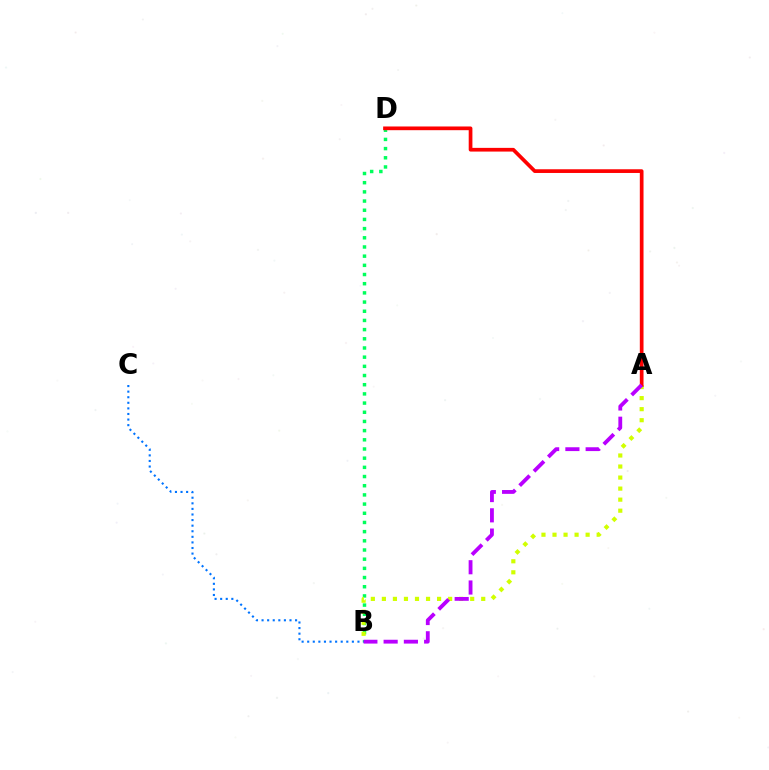{('B', 'D'): [{'color': '#00ff5c', 'line_style': 'dotted', 'thickness': 2.49}], ('A', 'B'): [{'color': '#d1ff00', 'line_style': 'dotted', 'thickness': 3.0}, {'color': '#b900ff', 'line_style': 'dashed', 'thickness': 2.75}], ('B', 'C'): [{'color': '#0074ff', 'line_style': 'dotted', 'thickness': 1.52}], ('A', 'D'): [{'color': '#ff0000', 'line_style': 'solid', 'thickness': 2.67}]}